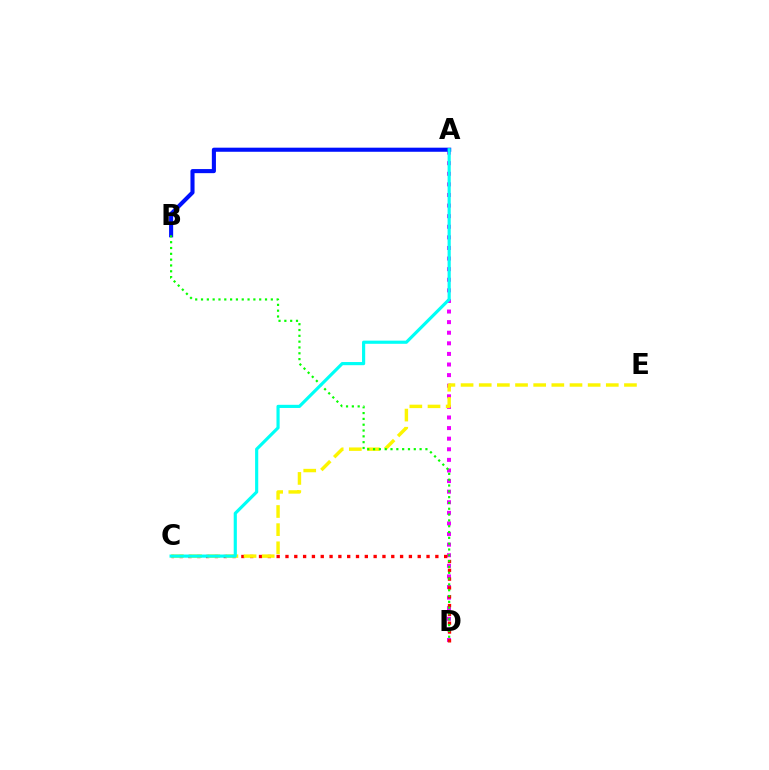{('A', 'D'): [{'color': '#ee00ff', 'line_style': 'dotted', 'thickness': 2.88}], ('C', 'D'): [{'color': '#ff0000', 'line_style': 'dotted', 'thickness': 2.4}], ('C', 'E'): [{'color': '#fcf500', 'line_style': 'dashed', 'thickness': 2.47}], ('A', 'B'): [{'color': '#0010ff', 'line_style': 'solid', 'thickness': 2.94}], ('B', 'D'): [{'color': '#08ff00', 'line_style': 'dotted', 'thickness': 1.58}], ('A', 'C'): [{'color': '#00fff6', 'line_style': 'solid', 'thickness': 2.27}]}